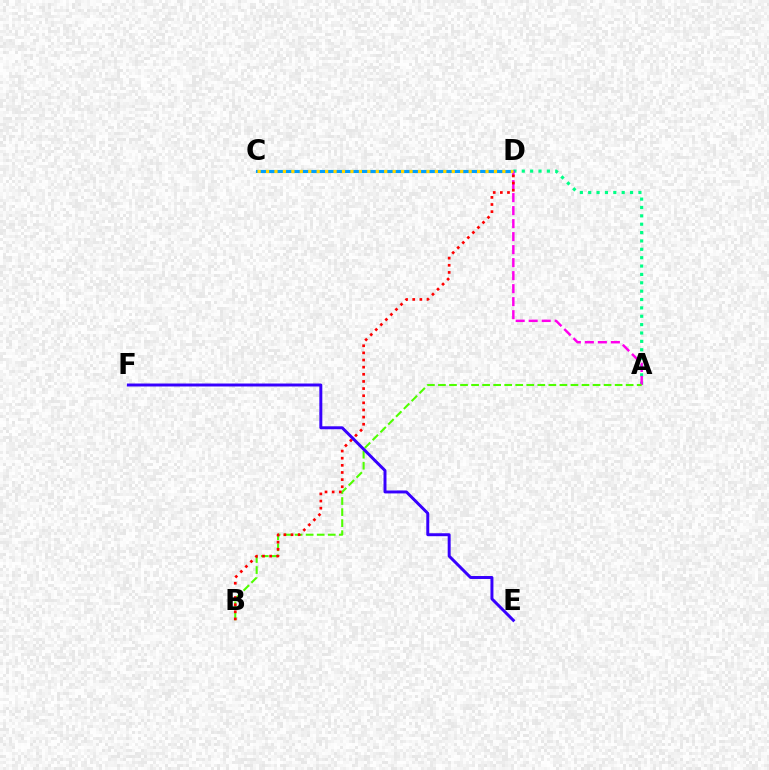{('A', 'D'): [{'color': '#00ff86', 'line_style': 'dotted', 'thickness': 2.27}, {'color': '#ff00ed', 'line_style': 'dashed', 'thickness': 1.77}], ('C', 'D'): [{'color': '#009eff', 'line_style': 'solid', 'thickness': 2.25}, {'color': '#ffd500', 'line_style': 'dotted', 'thickness': 2.29}], ('A', 'B'): [{'color': '#4fff00', 'line_style': 'dashed', 'thickness': 1.5}], ('B', 'D'): [{'color': '#ff0000', 'line_style': 'dotted', 'thickness': 1.94}], ('E', 'F'): [{'color': '#3700ff', 'line_style': 'solid', 'thickness': 2.13}]}